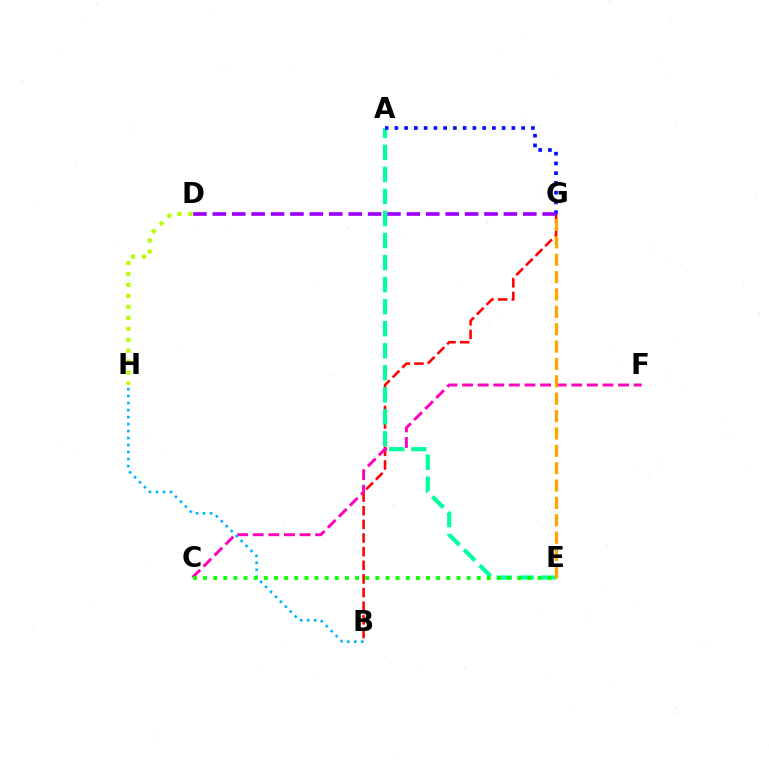{('B', 'G'): [{'color': '#ff0000', 'line_style': 'dashed', 'thickness': 1.85}], ('C', 'F'): [{'color': '#ff00bd', 'line_style': 'dashed', 'thickness': 2.12}], ('B', 'H'): [{'color': '#00b5ff', 'line_style': 'dotted', 'thickness': 1.9}], ('A', 'E'): [{'color': '#00ff9d', 'line_style': 'dashed', 'thickness': 2.99}], ('C', 'E'): [{'color': '#08ff00', 'line_style': 'dotted', 'thickness': 2.75}], ('A', 'G'): [{'color': '#0010ff', 'line_style': 'dotted', 'thickness': 2.65}], ('D', 'H'): [{'color': '#b3ff00', 'line_style': 'dotted', 'thickness': 2.98}], ('D', 'G'): [{'color': '#9b00ff', 'line_style': 'dashed', 'thickness': 2.64}], ('E', 'G'): [{'color': '#ffa500', 'line_style': 'dashed', 'thickness': 2.36}]}